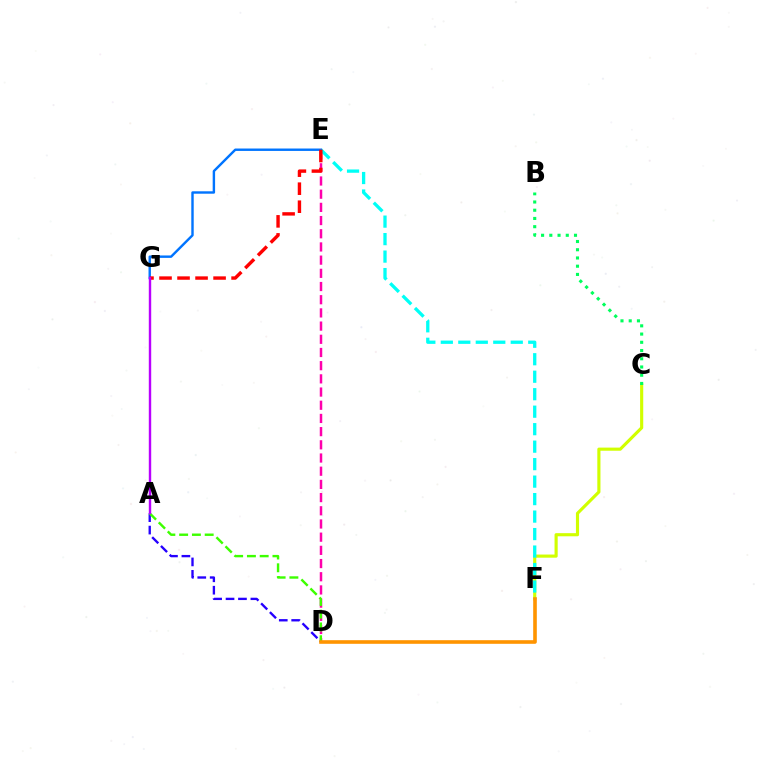{('C', 'F'): [{'color': '#d1ff00', 'line_style': 'solid', 'thickness': 2.26}], ('D', 'E'): [{'color': '#ff00ac', 'line_style': 'dashed', 'thickness': 1.79}], ('A', 'D'): [{'color': '#2500ff', 'line_style': 'dashed', 'thickness': 1.69}, {'color': '#3dff00', 'line_style': 'dashed', 'thickness': 1.74}], ('E', 'F'): [{'color': '#00fff6', 'line_style': 'dashed', 'thickness': 2.38}], ('B', 'C'): [{'color': '#00ff5c', 'line_style': 'dotted', 'thickness': 2.24}], ('D', 'F'): [{'color': '#ff9400', 'line_style': 'solid', 'thickness': 2.6}], ('E', 'G'): [{'color': '#0074ff', 'line_style': 'solid', 'thickness': 1.74}, {'color': '#ff0000', 'line_style': 'dashed', 'thickness': 2.45}], ('A', 'G'): [{'color': '#b900ff', 'line_style': 'solid', 'thickness': 1.74}]}